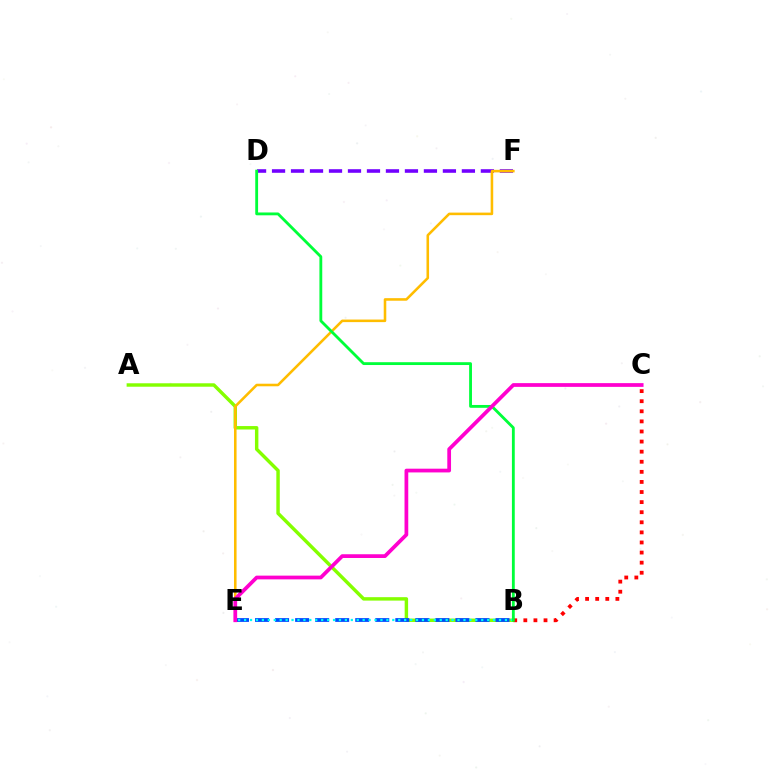{('D', 'F'): [{'color': '#7200ff', 'line_style': 'dashed', 'thickness': 2.58}], ('A', 'B'): [{'color': '#84ff00', 'line_style': 'solid', 'thickness': 2.47}], ('B', 'C'): [{'color': '#ff0000', 'line_style': 'dotted', 'thickness': 2.74}], ('E', 'F'): [{'color': '#ffbd00', 'line_style': 'solid', 'thickness': 1.85}], ('B', 'E'): [{'color': '#004bff', 'line_style': 'dashed', 'thickness': 2.72}, {'color': '#00fff6', 'line_style': 'dotted', 'thickness': 1.61}], ('B', 'D'): [{'color': '#00ff39', 'line_style': 'solid', 'thickness': 2.04}], ('C', 'E'): [{'color': '#ff00cf', 'line_style': 'solid', 'thickness': 2.69}]}